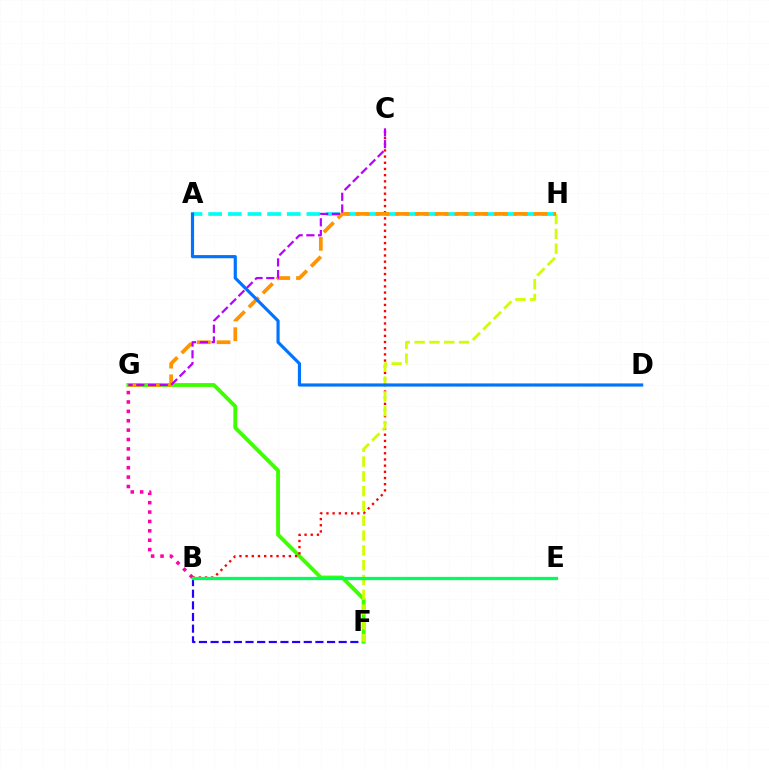{('B', 'F'): [{'color': '#2500ff', 'line_style': 'dashed', 'thickness': 1.58}], ('F', 'G'): [{'color': '#3dff00', 'line_style': 'solid', 'thickness': 2.77}], ('B', 'G'): [{'color': '#ff00ac', 'line_style': 'dotted', 'thickness': 2.55}], ('B', 'C'): [{'color': '#ff0000', 'line_style': 'dotted', 'thickness': 1.68}], ('F', 'H'): [{'color': '#d1ff00', 'line_style': 'dashed', 'thickness': 2.01}], ('A', 'H'): [{'color': '#00fff6', 'line_style': 'dashed', 'thickness': 2.67}], ('G', 'H'): [{'color': '#ff9400', 'line_style': 'dashed', 'thickness': 2.68}], ('B', 'E'): [{'color': '#00ff5c', 'line_style': 'solid', 'thickness': 2.35}], ('C', 'G'): [{'color': '#b900ff', 'line_style': 'dashed', 'thickness': 1.59}], ('A', 'D'): [{'color': '#0074ff', 'line_style': 'solid', 'thickness': 2.28}]}